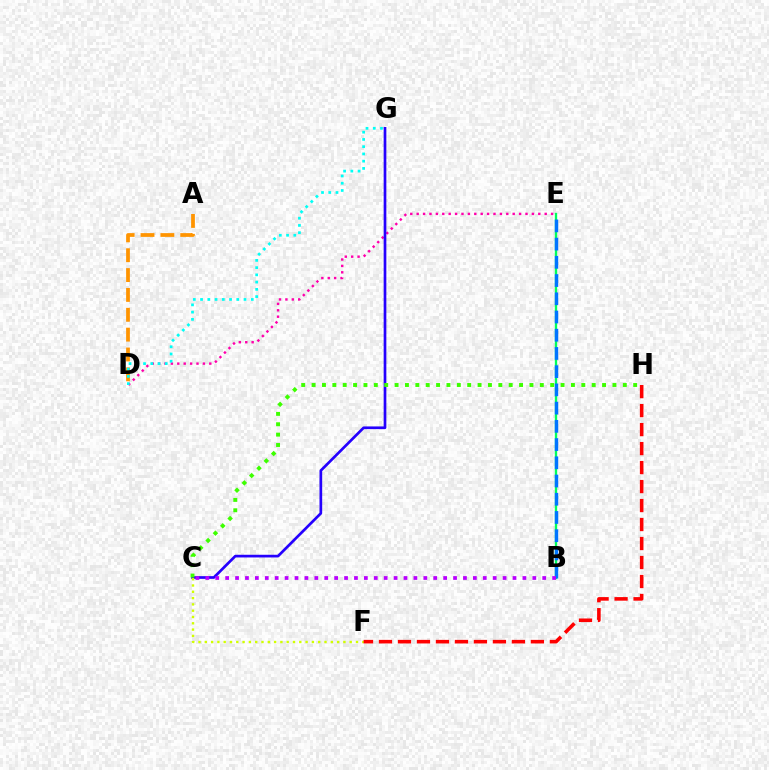{('B', 'E'): [{'color': '#00ff5c', 'line_style': 'solid', 'thickness': 1.68}, {'color': '#0074ff', 'line_style': 'dashed', 'thickness': 2.48}], ('D', 'E'): [{'color': '#ff00ac', 'line_style': 'dotted', 'thickness': 1.74}], ('C', 'G'): [{'color': '#2500ff', 'line_style': 'solid', 'thickness': 1.94}], ('C', 'F'): [{'color': '#d1ff00', 'line_style': 'dotted', 'thickness': 1.71}], ('A', 'D'): [{'color': '#ff9400', 'line_style': 'dashed', 'thickness': 2.7}], ('F', 'H'): [{'color': '#ff0000', 'line_style': 'dashed', 'thickness': 2.58}], ('B', 'C'): [{'color': '#b900ff', 'line_style': 'dotted', 'thickness': 2.69}], ('C', 'H'): [{'color': '#3dff00', 'line_style': 'dotted', 'thickness': 2.82}], ('D', 'G'): [{'color': '#00fff6', 'line_style': 'dotted', 'thickness': 1.97}]}